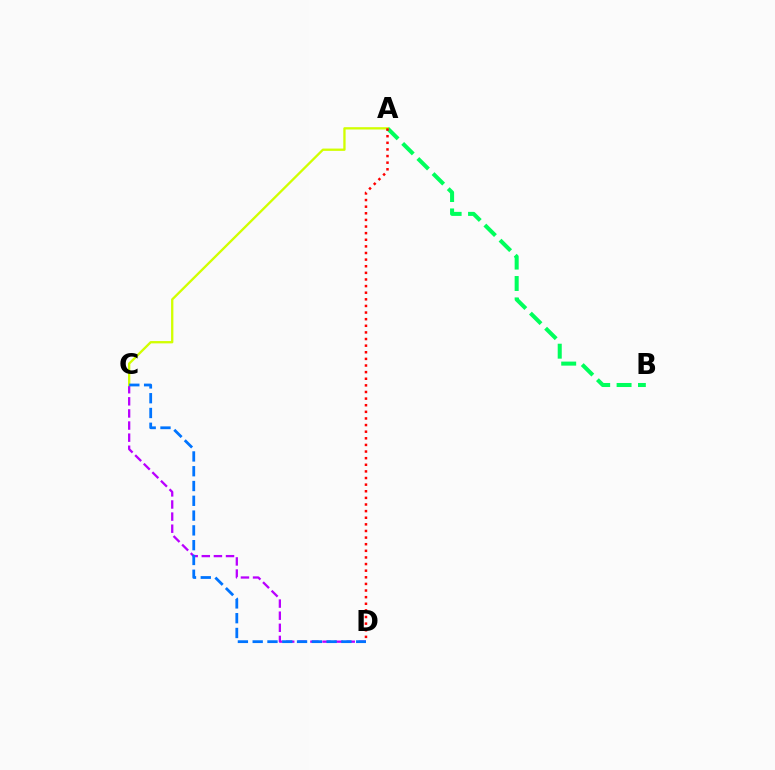{('A', 'B'): [{'color': '#00ff5c', 'line_style': 'dashed', 'thickness': 2.91}], ('C', 'D'): [{'color': '#b900ff', 'line_style': 'dashed', 'thickness': 1.64}, {'color': '#0074ff', 'line_style': 'dashed', 'thickness': 2.01}], ('A', 'C'): [{'color': '#d1ff00', 'line_style': 'solid', 'thickness': 1.67}], ('A', 'D'): [{'color': '#ff0000', 'line_style': 'dotted', 'thickness': 1.8}]}